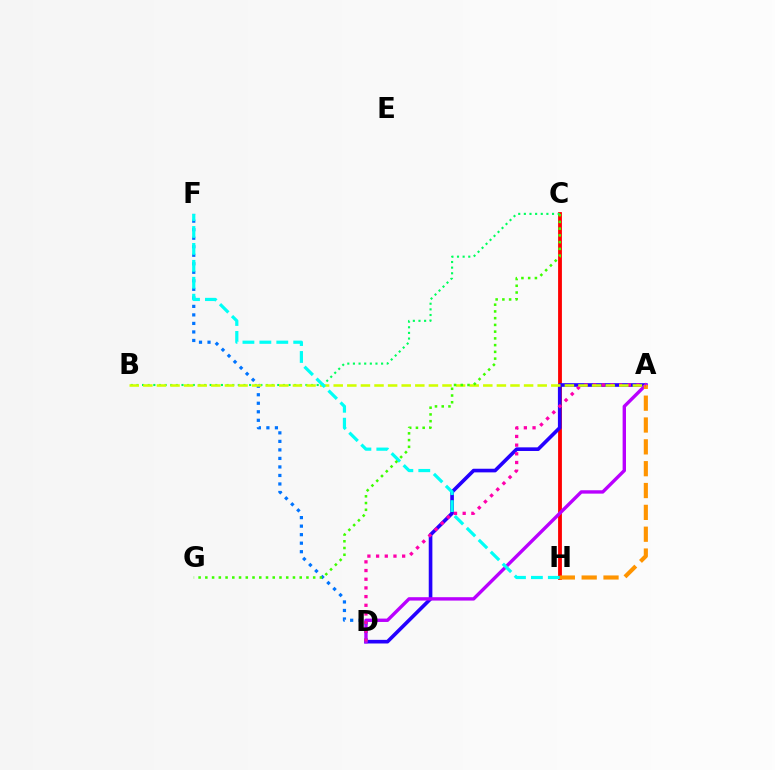{('C', 'H'): [{'color': '#ff0000', 'line_style': 'solid', 'thickness': 2.75}], ('A', 'D'): [{'color': '#2500ff', 'line_style': 'solid', 'thickness': 2.62}, {'color': '#b900ff', 'line_style': 'solid', 'thickness': 2.43}, {'color': '#ff00ac', 'line_style': 'dotted', 'thickness': 2.36}], ('B', 'C'): [{'color': '#00ff5c', 'line_style': 'dotted', 'thickness': 1.53}], ('D', 'F'): [{'color': '#0074ff', 'line_style': 'dotted', 'thickness': 2.31}], ('A', 'H'): [{'color': '#ff9400', 'line_style': 'dashed', 'thickness': 2.97}], ('A', 'B'): [{'color': '#d1ff00', 'line_style': 'dashed', 'thickness': 1.85}], ('F', 'H'): [{'color': '#00fff6', 'line_style': 'dashed', 'thickness': 2.3}], ('C', 'G'): [{'color': '#3dff00', 'line_style': 'dotted', 'thickness': 1.83}]}